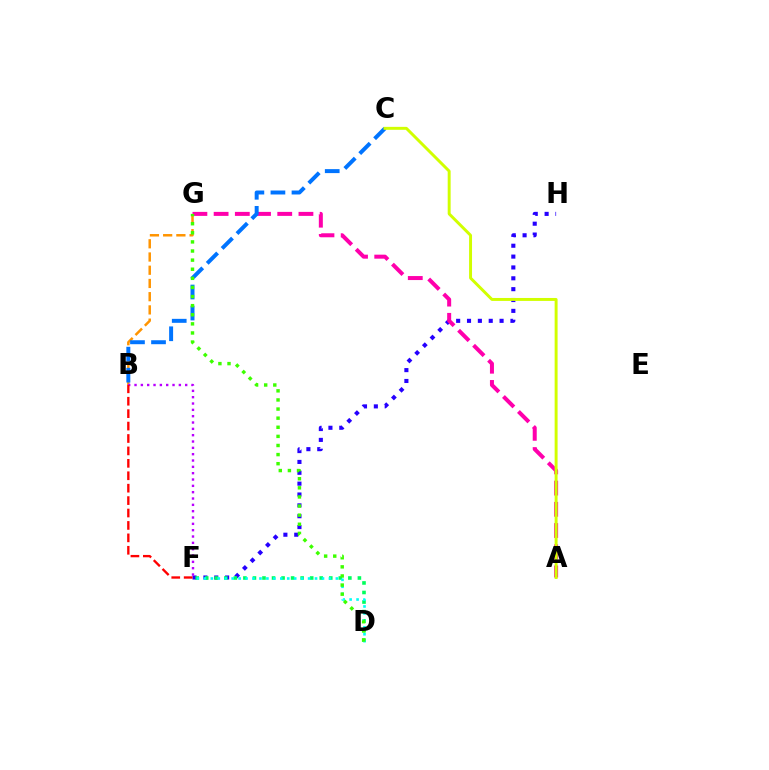{('F', 'H'): [{'color': '#2500ff', 'line_style': 'dotted', 'thickness': 2.95}], ('B', 'G'): [{'color': '#ff9400', 'line_style': 'dashed', 'thickness': 1.8}], ('D', 'F'): [{'color': '#00ff5c', 'line_style': 'dotted', 'thickness': 2.59}, {'color': '#00fff6', 'line_style': 'dotted', 'thickness': 1.89}], ('A', 'G'): [{'color': '#ff00ac', 'line_style': 'dashed', 'thickness': 2.88}], ('B', 'F'): [{'color': '#b900ff', 'line_style': 'dotted', 'thickness': 1.72}, {'color': '#ff0000', 'line_style': 'dashed', 'thickness': 1.69}], ('B', 'C'): [{'color': '#0074ff', 'line_style': 'dashed', 'thickness': 2.86}], ('A', 'C'): [{'color': '#d1ff00', 'line_style': 'solid', 'thickness': 2.12}], ('D', 'G'): [{'color': '#3dff00', 'line_style': 'dotted', 'thickness': 2.47}]}